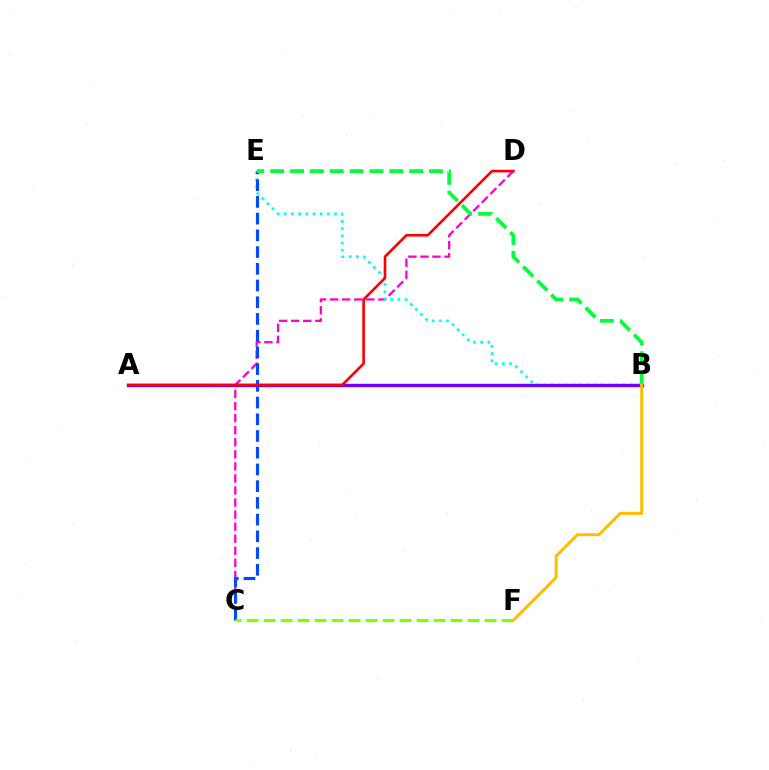{('C', 'D'): [{'color': '#ff00cf', 'line_style': 'dashed', 'thickness': 1.64}], ('B', 'E'): [{'color': '#00fff6', 'line_style': 'dotted', 'thickness': 1.95}, {'color': '#00ff39', 'line_style': 'dashed', 'thickness': 2.7}], ('A', 'B'): [{'color': '#7200ff', 'line_style': 'solid', 'thickness': 2.44}], ('C', 'E'): [{'color': '#004bff', 'line_style': 'dashed', 'thickness': 2.27}], ('A', 'D'): [{'color': '#ff0000', 'line_style': 'solid', 'thickness': 1.9}], ('C', 'F'): [{'color': '#84ff00', 'line_style': 'dashed', 'thickness': 2.31}], ('B', 'F'): [{'color': '#ffbd00', 'line_style': 'solid', 'thickness': 2.13}]}